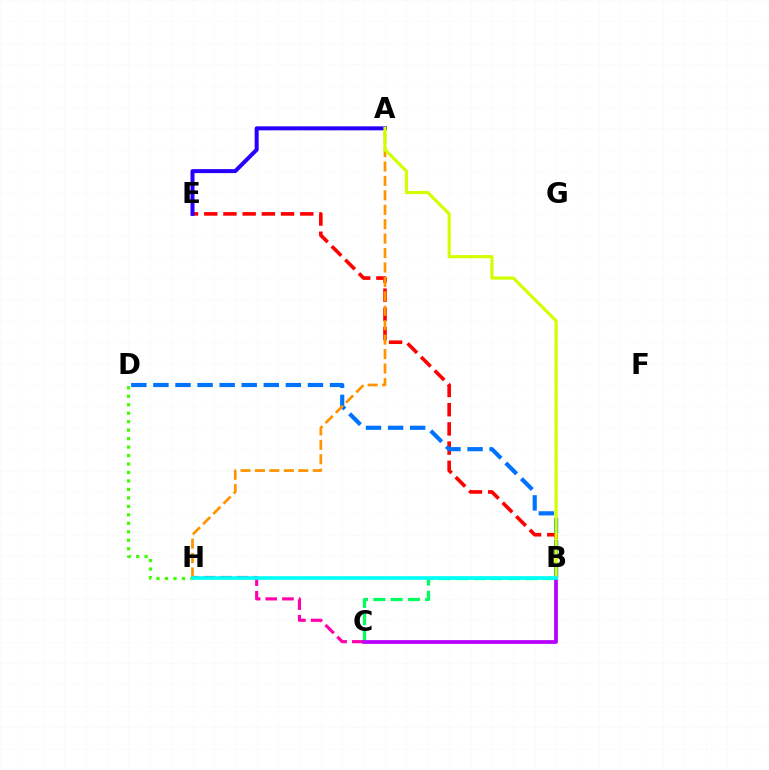{('B', 'E'): [{'color': '#ff0000', 'line_style': 'dashed', 'thickness': 2.61}], ('D', 'H'): [{'color': '#3dff00', 'line_style': 'dotted', 'thickness': 2.3}], ('C', 'H'): [{'color': '#ff00ac', 'line_style': 'dashed', 'thickness': 2.27}], ('A', 'E'): [{'color': '#2500ff', 'line_style': 'solid', 'thickness': 2.88}], ('B', 'C'): [{'color': '#00ff5c', 'line_style': 'dashed', 'thickness': 2.35}, {'color': '#b900ff', 'line_style': 'solid', 'thickness': 2.69}], ('B', 'D'): [{'color': '#0074ff', 'line_style': 'dashed', 'thickness': 3.0}], ('A', 'H'): [{'color': '#ff9400', 'line_style': 'dashed', 'thickness': 1.96}], ('A', 'B'): [{'color': '#d1ff00', 'line_style': 'solid', 'thickness': 2.28}], ('B', 'H'): [{'color': '#00fff6', 'line_style': 'solid', 'thickness': 2.62}]}